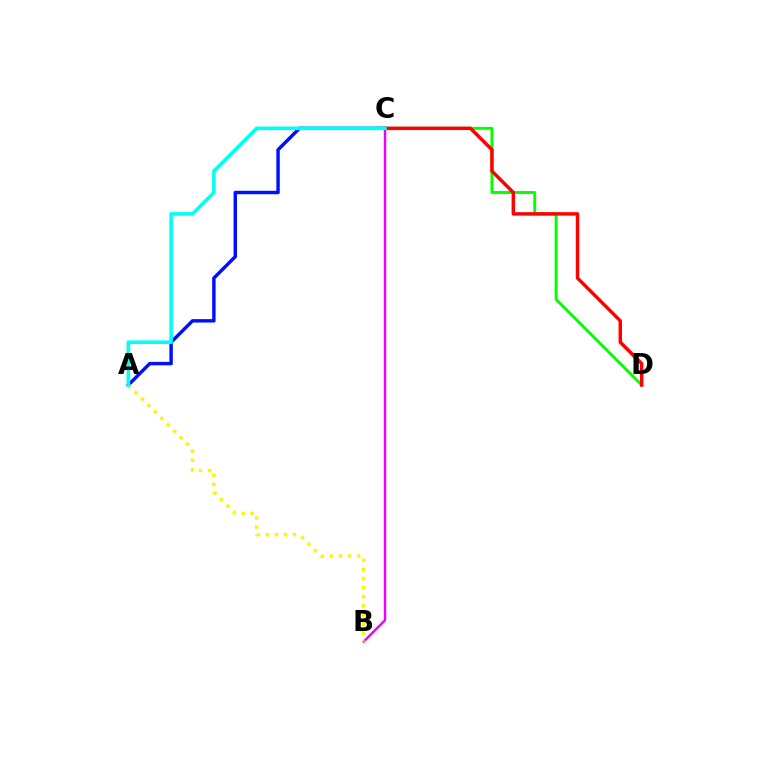{('A', 'C'): [{'color': '#0010ff', 'line_style': 'solid', 'thickness': 2.47}, {'color': '#00fff6', 'line_style': 'solid', 'thickness': 2.58}], ('C', 'D'): [{'color': '#08ff00', 'line_style': 'solid', 'thickness': 2.12}, {'color': '#ff0000', 'line_style': 'solid', 'thickness': 2.49}], ('B', 'C'): [{'color': '#ee00ff', 'line_style': 'solid', 'thickness': 1.76}], ('A', 'B'): [{'color': '#fcf500', 'line_style': 'dotted', 'thickness': 2.48}]}